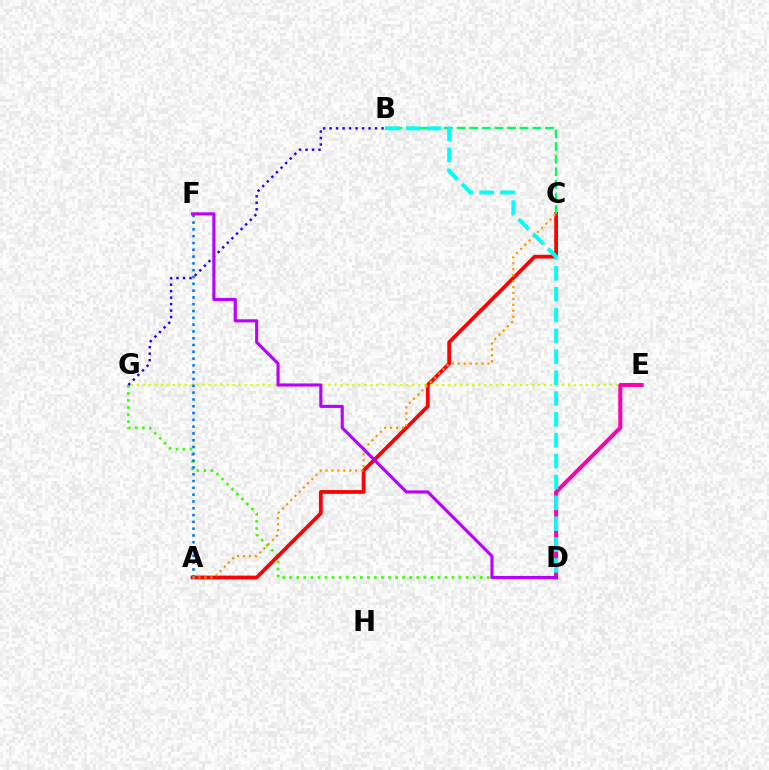{('D', 'G'): [{'color': '#3dff00', 'line_style': 'dotted', 'thickness': 1.92}], ('A', 'C'): [{'color': '#ff0000', 'line_style': 'solid', 'thickness': 2.71}, {'color': '#ff9400', 'line_style': 'dotted', 'thickness': 1.61}], ('B', 'G'): [{'color': '#2500ff', 'line_style': 'dotted', 'thickness': 1.76}], ('B', 'C'): [{'color': '#00ff5c', 'line_style': 'dashed', 'thickness': 1.71}], ('E', 'G'): [{'color': '#d1ff00', 'line_style': 'dotted', 'thickness': 1.63}], ('A', 'F'): [{'color': '#0074ff', 'line_style': 'dotted', 'thickness': 1.85}], ('D', 'E'): [{'color': '#ff00ac', 'line_style': 'solid', 'thickness': 2.88}], ('B', 'D'): [{'color': '#00fff6', 'line_style': 'dashed', 'thickness': 2.83}], ('D', 'F'): [{'color': '#b900ff', 'line_style': 'solid', 'thickness': 2.24}]}